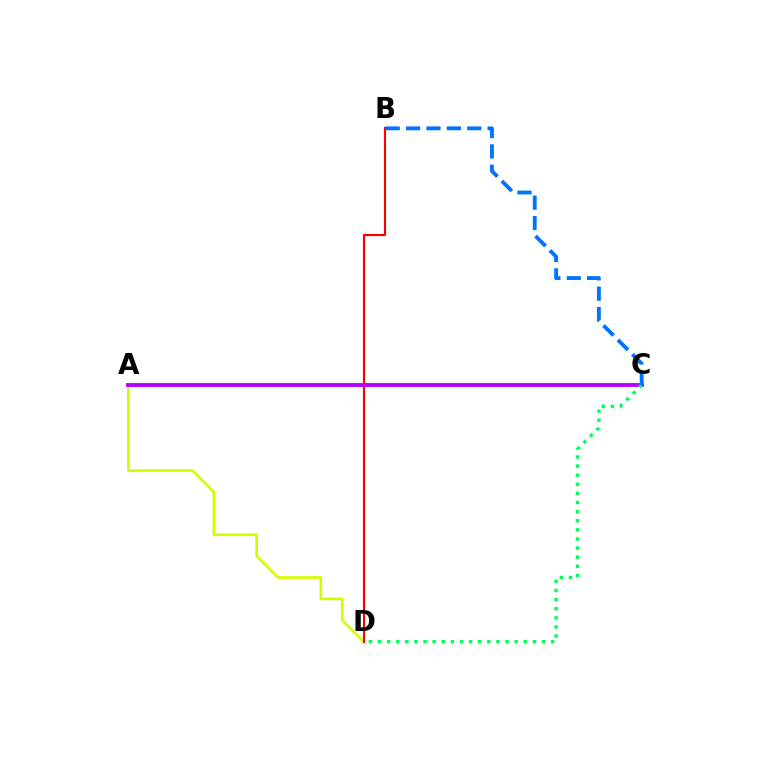{('A', 'D'): [{'color': '#d1ff00', 'line_style': 'solid', 'thickness': 1.94}], ('B', 'D'): [{'color': '#ff0000', 'line_style': 'solid', 'thickness': 1.54}], ('A', 'C'): [{'color': '#b900ff', 'line_style': 'solid', 'thickness': 2.79}], ('C', 'D'): [{'color': '#00ff5c', 'line_style': 'dotted', 'thickness': 2.48}], ('B', 'C'): [{'color': '#0074ff', 'line_style': 'dashed', 'thickness': 2.77}]}